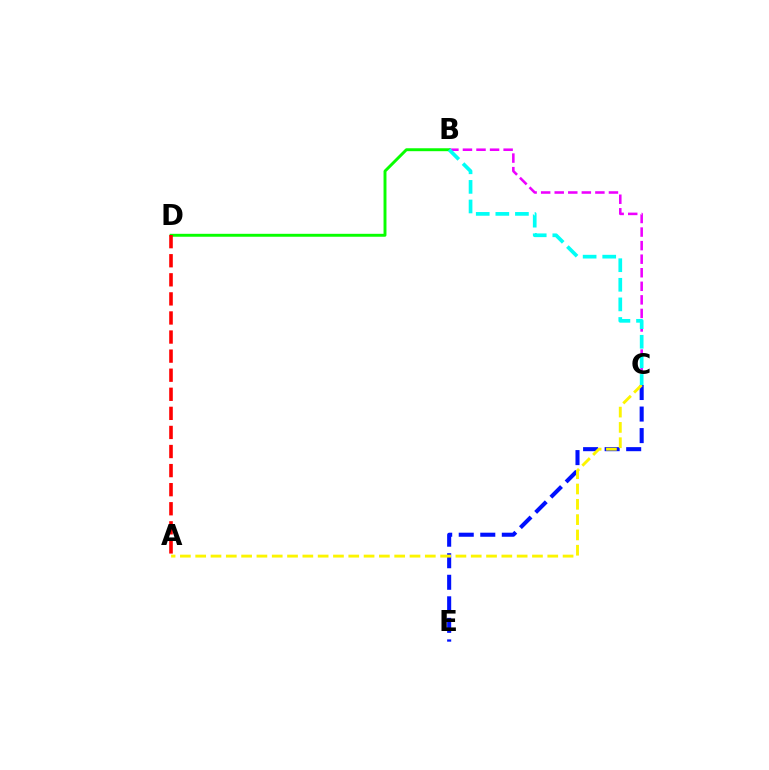{('B', 'C'): [{'color': '#ee00ff', 'line_style': 'dashed', 'thickness': 1.84}, {'color': '#00fff6', 'line_style': 'dashed', 'thickness': 2.66}], ('C', 'E'): [{'color': '#0010ff', 'line_style': 'dashed', 'thickness': 2.93}], ('B', 'D'): [{'color': '#08ff00', 'line_style': 'solid', 'thickness': 2.11}], ('A', 'C'): [{'color': '#fcf500', 'line_style': 'dashed', 'thickness': 2.08}], ('A', 'D'): [{'color': '#ff0000', 'line_style': 'dashed', 'thickness': 2.59}]}